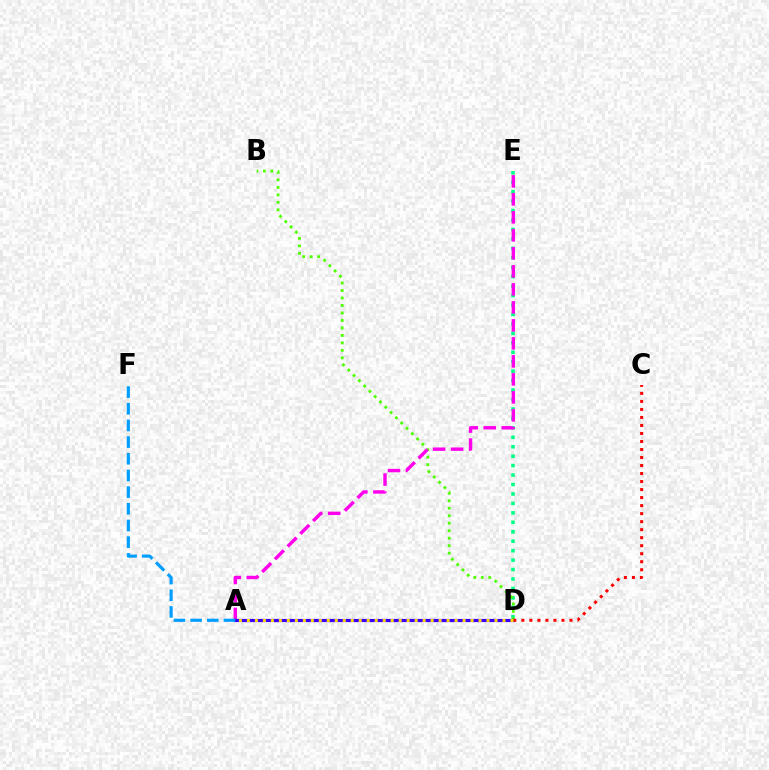{('D', 'E'): [{'color': '#00ff86', 'line_style': 'dotted', 'thickness': 2.57}], ('B', 'D'): [{'color': '#4fff00', 'line_style': 'dotted', 'thickness': 2.03}], ('A', 'E'): [{'color': '#ff00ed', 'line_style': 'dashed', 'thickness': 2.45}], ('A', 'D'): [{'color': '#3700ff', 'line_style': 'solid', 'thickness': 2.29}, {'color': '#ffd500', 'line_style': 'dotted', 'thickness': 2.17}], ('C', 'D'): [{'color': '#ff0000', 'line_style': 'dotted', 'thickness': 2.18}], ('A', 'F'): [{'color': '#009eff', 'line_style': 'dashed', 'thickness': 2.27}]}